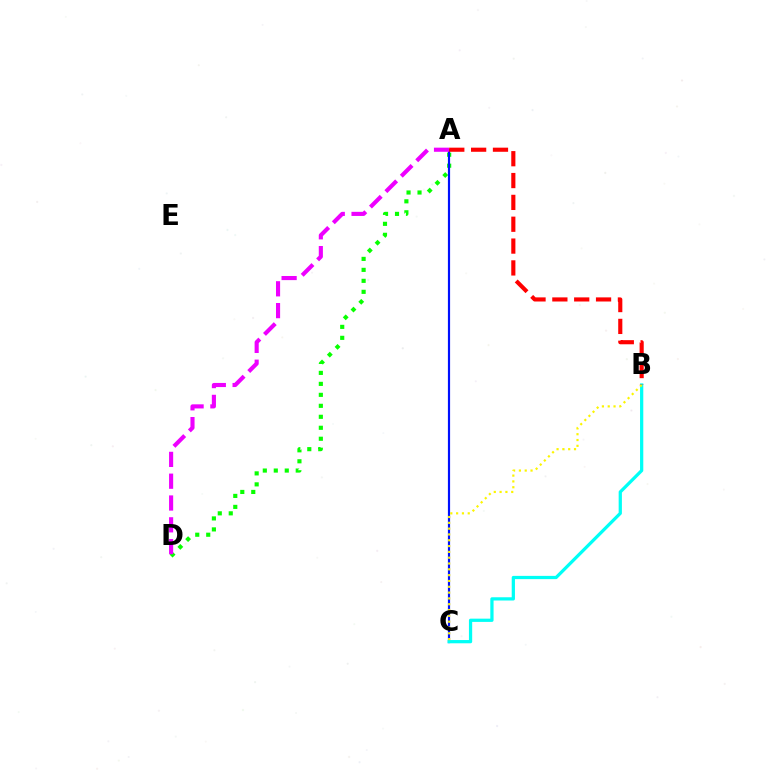{('A', 'D'): [{'color': '#08ff00', 'line_style': 'dotted', 'thickness': 2.98}, {'color': '#ee00ff', 'line_style': 'dashed', 'thickness': 2.96}], ('A', 'C'): [{'color': '#0010ff', 'line_style': 'solid', 'thickness': 1.58}], ('B', 'C'): [{'color': '#00fff6', 'line_style': 'solid', 'thickness': 2.34}, {'color': '#fcf500', 'line_style': 'dotted', 'thickness': 1.58}], ('A', 'B'): [{'color': '#ff0000', 'line_style': 'dashed', 'thickness': 2.97}]}